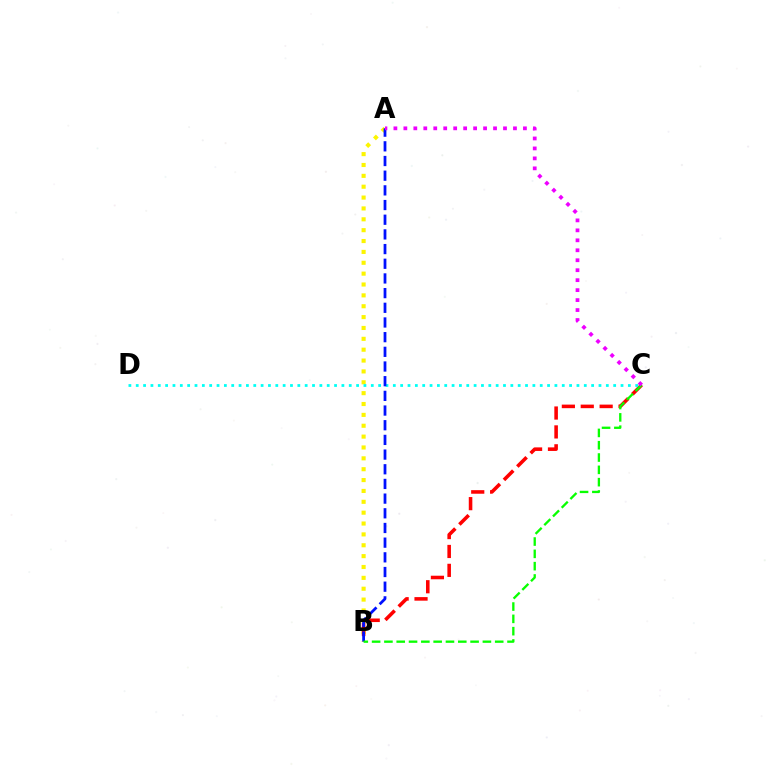{('A', 'B'): [{'color': '#fcf500', 'line_style': 'dotted', 'thickness': 2.95}, {'color': '#0010ff', 'line_style': 'dashed', 'thickness': 1.99}], ('B', 'C'): [{'color': '#ff0000', 'line_style': 'dashed', 'thickness': 2.57}, {'color': '#08ff00', 'line_style': 'dashed', 'thickness': 1.67}], ('C', 'D'): [{'color': '#00fff6', 'line_style': 'dotted', 'thickness': 2.0}], ('A', 'C'): [{'color': '#ee00ff', 'line_style': 'dotted', 'thickness': 2.71}]}